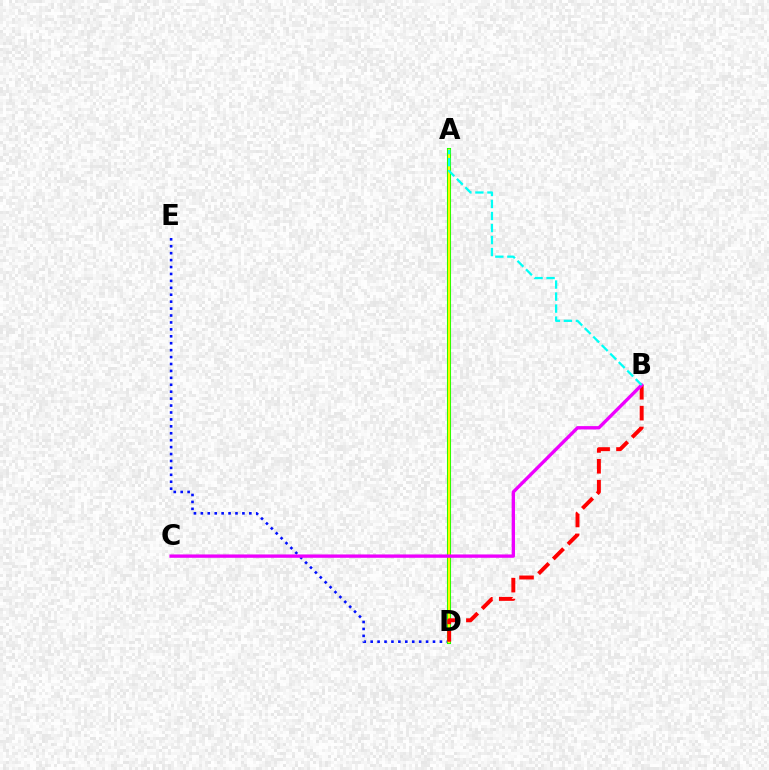{('D', 'E'): [{'color': '#0010ff', 'line_style': 'dotted', 'thickness': 1.88}], ('A', 'D'): [{'color': '#08ff00', 'line_style': 'solid', 'thickness': 2.93}, {'color': '#fcf500', 'line_style': 'solid', 'thickness': 1.69}], ('B', 'D'): [{'color': '#ff0000', 'line_style': 'dashed', 'thickness': 2.83}], ('B', 'C'): [{'color': '#ee00ff', 'line_style': 'solid', 'thickness': 2.4}], ('A', 'B'): [{'color': '#00fff6', 'line_style': 'dashed', 'thickness': 1.63}]}